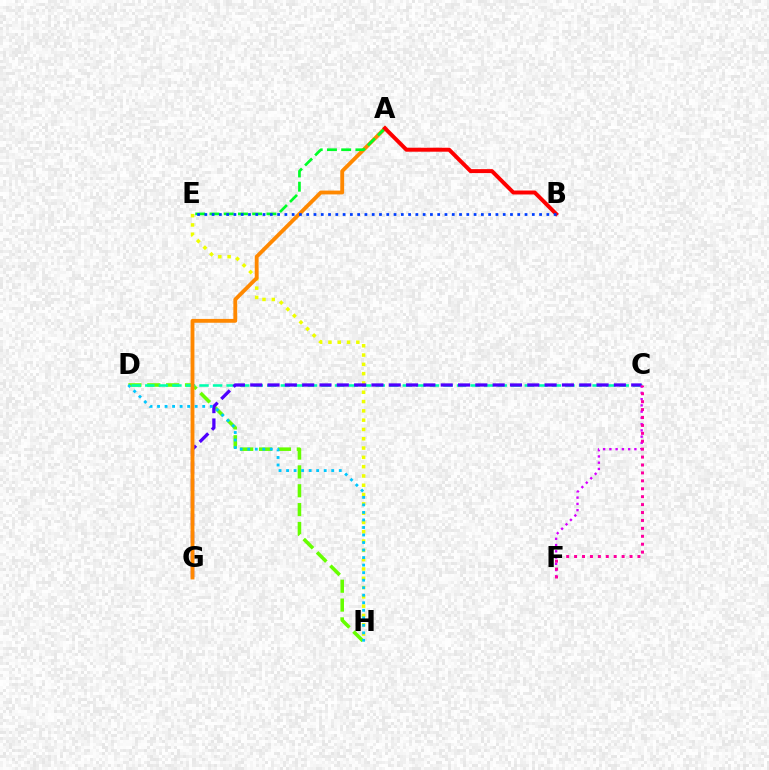{('E', 'H'): [{'color': '#eeff00', 'line_style': 'dotted', 'thickness': 2.53}], ('D', 'H'): [{'color': '#66ff00', 'line_style': 'dashed', 'thickness': 2.56}, {'color': '#00c7ff', 'line_style': 'dotted', 'thickness': 2.05}], ('C', 'D'): [{'color': '#00ffaf', 'line_style': 'dashed', 'thickness': 1.84}], ('C', 'G'): [{'color': '#4f00ff', 'line_style': 'dashed', 'thickness': 2.35}], ('A', 'G'): [{'color': '#ff8800', 'line_style': 'solid', 'thickness': 2.76}], ('C', 'F'): [{'color': '#d600ff', 'line_style': 'dotted', 'thickness': 1.7}, {'color': '#ff00a0', 'line_style': 'dotted', 'thickness': 2.15}], ('A', 'E'): [{'color': '#00ff27', 'line_style': 'dashed', 'thickness': 1.93}], ('A', 'B'): [{'color': '#ff0000', 'line_style': 'solid', 'thickness': 2.85}], ('B', 'E'): [{'color': '#003fff', 'line_style': 'dotted', 'thickness': 1.98}]}